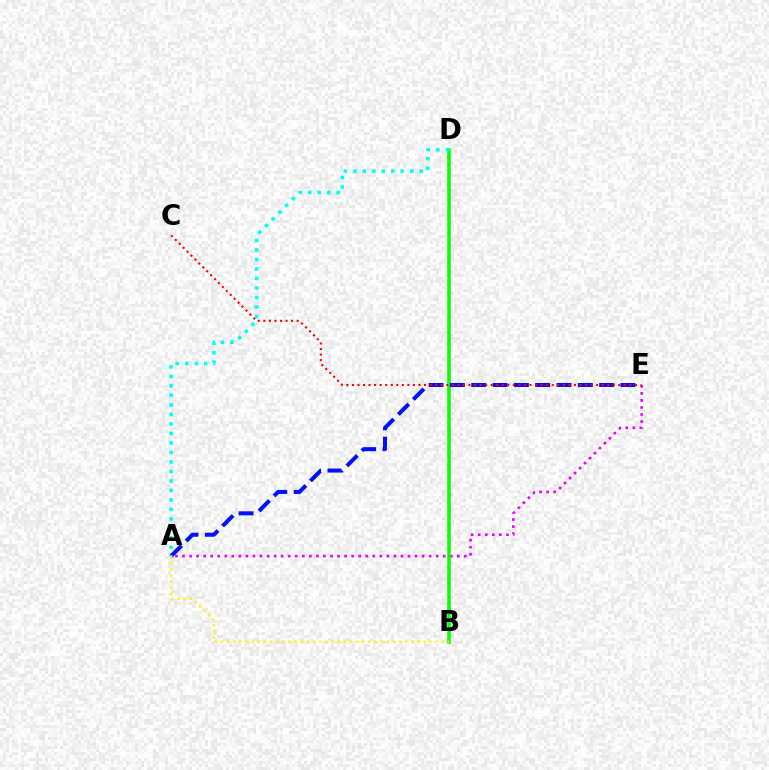{('A', 'E'): [{'color': '#ee00ff', 'line_style': 'dotted', 'thickness': 1.91}, {'color': '#0010ff', 'line_style': 'dashed', 'thickness': 2.9}], ('B', 'D'): [{'color': '#08ff00', 'line_style': 'solid', 'thickness': 2.58}], ('A', 'B'): [{'color': '#fcf500', 'line_style': 'dotted', 'thickness': 1.67}], ('C', 'E'): [{'color': '#ff0000', 'line_style': 'dotted', 'thickness': 1.51}], ('A', 'D'): [{'color': '#00fff6', 'line_style': 'dotted', 'thickness': 2.58}]}